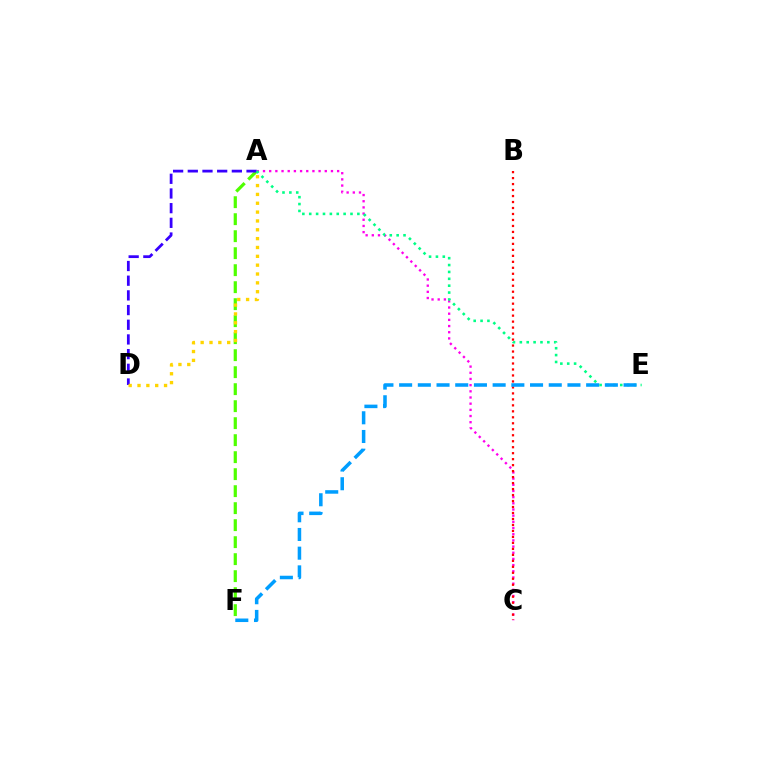{('A', 'F'): [{'color': '#4fff00', 'line_style': 'dashed', 'thickness': 2.31}], ('A', 'C'): [{'color': '#ff00ed', 'line_style': 'dotted', 'thickness': 1.68}], ('A', 'D'): [{'color': '#3700ff', 'line_style': 'dashed', 'thickness': 1.99}, {'color': '#ffd500', 'line_style': 'dotted', 'thickness': 2.4}], ('B', 'C'): [{'color': '#ff0000', 'line_style': 'dotted', 'thickness': 1.62}], ('A', 'E'): [{'color': '#00ff86', 'line_style': 'dotted', 'thickness': 1.87}], ('E', 'F'): [{'color': '#009eff', 'line_style': 'dashed', 'thickness': 2.54}]}